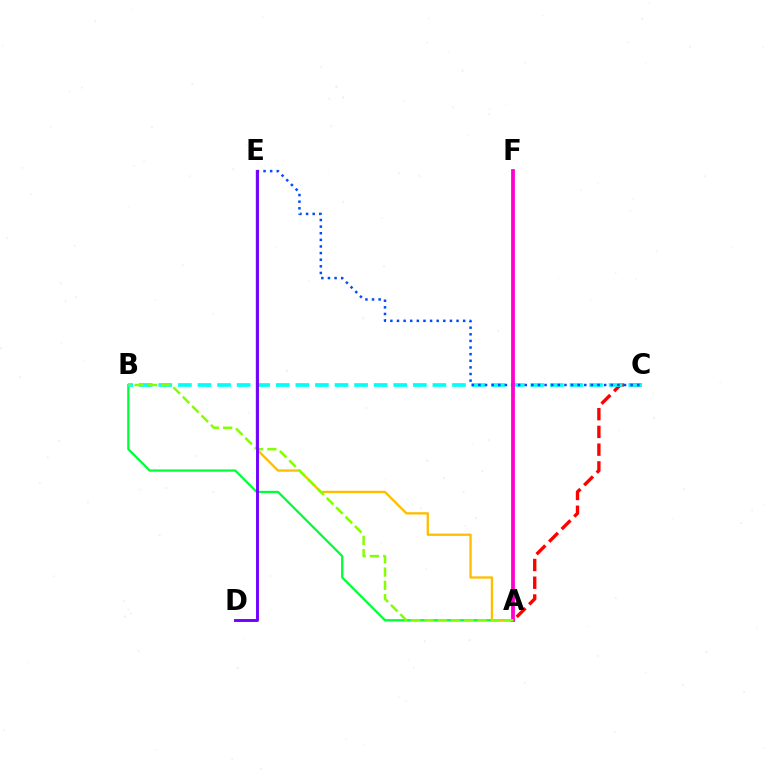{('A', 'C'): [{'color': '#ff0000', 'line_style': 'dashed', 'thickness': 2.41}], ('A', 'B'): [{'color': '#00ff39', 'line_style': 'solid', 'thickness': 1.64}, {'color': '#84ff00', 'line_style': 'dashed', 'thickness': 1.8}], ('B', 'C'): [{'color': '#00fff6', 'line_style': 'dashed', 'thickness': 2.66}], ('A', 'E'): [{'color': '#ffbd00', 'line_style': 'solid', 'thickness': 1.67}], ('C', 'E'): [{'color': '#004bff', 'line_style': 'dotted', 'thickness': 1.8}], ('A', 'F'): [{'color': '#ff00cf', 'line_style': 'solid', 'thickness': 2.71}], ('D', 'E'): [{'color': '#7200ff', 'line_style': 'solid', 'thickness': 2.1}]}